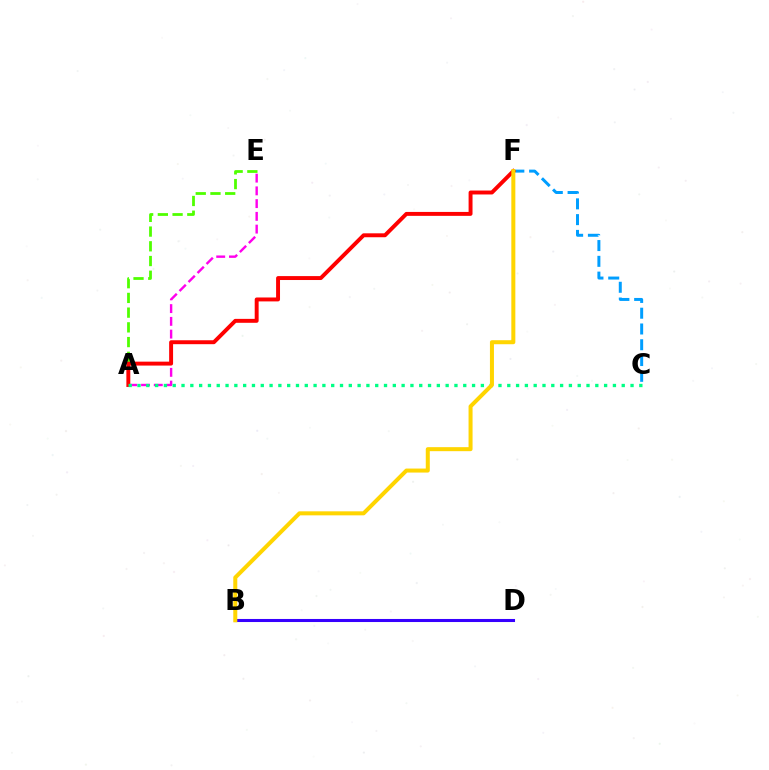{('C', 'F'): [{'color': '#009eff', 'line_style': 'dashed', 'thickness': 2.14}], ('A', 'E'): [{'color': '#4fff00', 'line_style': 'dashed', 'thickness': 2.0}, {'color': '#ff00ed', 'line_style': 'dashed', 'thickness': 1.73}], ('B', 'D'): [{'color': '#3700ff', 'line_style': 'solid', 'thickness': 2.21}], ('A', 'F'): [{'color': '#ff0000', 'line_style': 'solid', 'thickness': 2.83}], ('A', 'C'): [{'color': '#00ff86', 'line_style': 'dotted', 'thickness': 2.39}], ('B', 'F'): [{'color': '#ffd500', 'line_style': 'solid', 'thickness': 2.89}]}